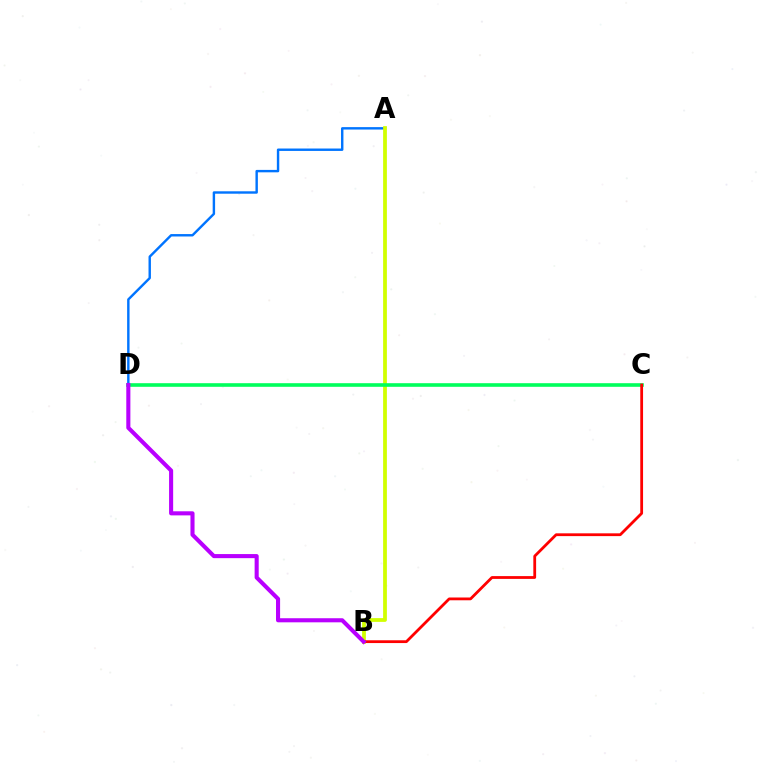{('A', 'D'): [{'color': '#0074ff', 'line_style': 'solid', 'thickness': 1.74}], ('A', 'B'): [{'color': '#d1ff00', 'line_style': 'solid', 'thickness': 2.71}], ('C', 'D'): [{'color': '#00ff5c', 'line_style': 'solid', 'thickness': 2.6}], ('B', 'C'): [{'color': '#ff0000', 'line_style': 'solid', 'thickness': 2.01}], ('B', 'D'): [{'color': '#b900ff', 'line_style': 'solid', 'thickness': 2.94}]}